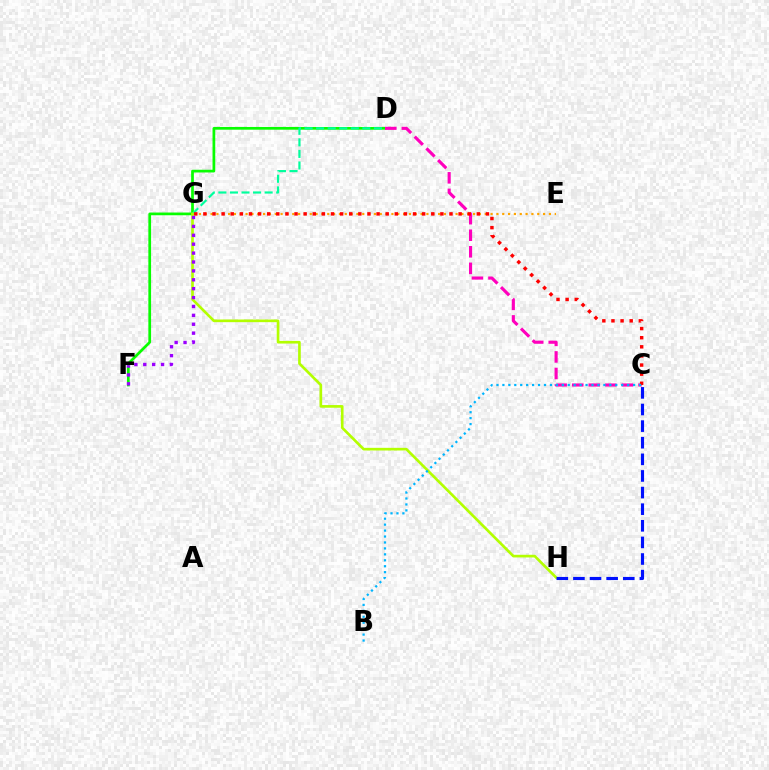{('E', 'G'): [{'color': '#ffa500', 'line_style': 'dotted', 'thickness': 1.58}], ('D', 'F'): [{'color': '#08ff00', 'line_style': 'solid', 'thickness': 1.96}], ('C', 'D'): [{'color': '#ff00bd', 'line_style': 'dashed', 'thickness': 2.25}], ('D', 'G'): [{'color': '#00ff9d', 'line_style': 'dashed', 'thickness': 1.57}], ('G', 'H'): [{'color': '#b3ff00', 'line_style': 'solid', 'thickness': 1.91}], ('C', 'H'): [{'color': '#0010ff', 'line_style': 'dashed', 'thickness': 2.26}], ('C', 'G'): [{'color': '#ff0000', 'line_style': 'dotted', 'thickness': 2.48}], ('B', 'C'): [{'color': '#00b5ff', 'line_style': 'dotted', 'thickness': 1.61}], ('F', 'G'): [{'color': '#9b00ff', 'line_style': 'dotted', 'thickness': 2.42}]}